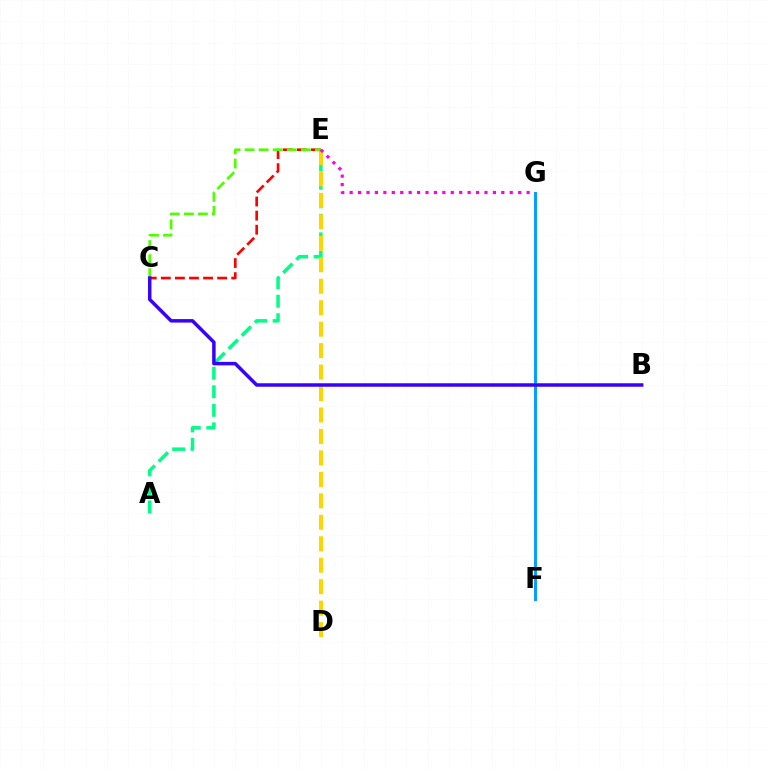{('A', 'E'): [{'color': '#00ff86', 'line_style': 'dashed', 'thickness': 2.52}], ('C', 'E'): [{'color': '#ff0000', 'line_style': 'dashed', 'thickness': 1.91}, {'color': '#4fff00', 'line_style': 'dashed', 'thickness': 1.91}], ('D', 'E'): [{'color': '#ffd500', 'line_style': 'dashed', 'thickness': 2.92}], ('F', 'G'): [{'color': '#009eff', 'line_style': 'solid', 'thickness': 2.1}], ('E', 'G'): [{'color': '#ff00ed', 'line_style': 'dotted', 'thickness': 2.29}], ('B', 'C'): [{'color': '#3700ff', 'line_style': 'solid', 'thickness': 2.51}]}